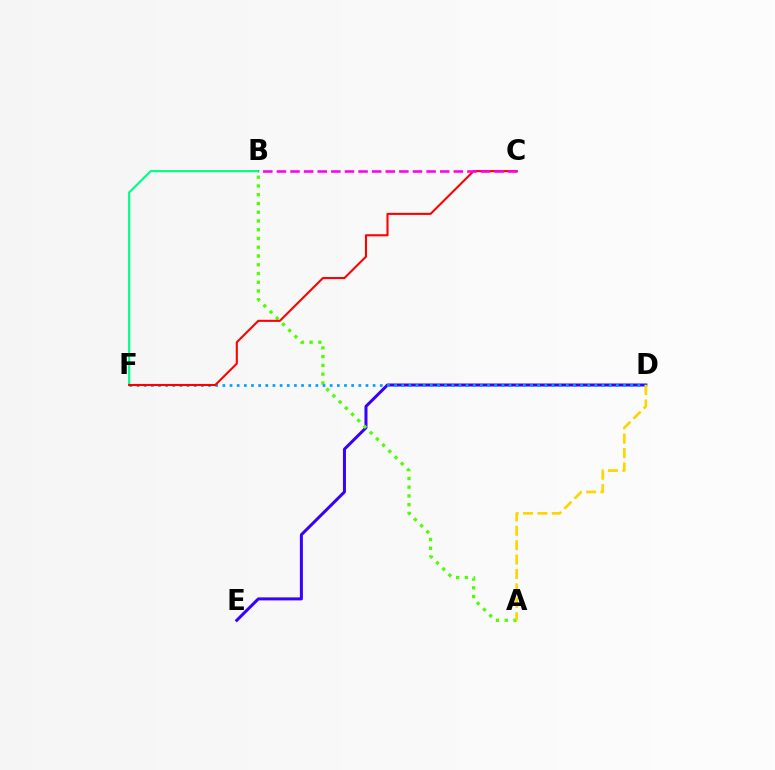{('B', 'F'): [{'color': '#00ff86', 'line_style': 'solid', 'thickness': 1.56}], ('D', 'E'): [{'color': '#3700ff', 'line_style': 'solid', 'thickness': 2.16}], ('A', 'B'): [{'color': '#4fff00', 'line_style': 'dotted', 'thickness': 2.38}], ('D', 'F'): [{'color': '#009eff', 'line_style': 'dotted', 'thickness': 1.94}], ('A', 'D'): [{'color': '#ffd500', 'line_style': 'dashed', 'thickness': 1.96}], ('C', 'F'): [{'color': '#ff0000', 'line_style': 'solid', 'thickness': 1.5}], ('B', 'C'): [{'color': '#ff00ed', 'line_style': 'dashed', 'thickness': 1.85}]}